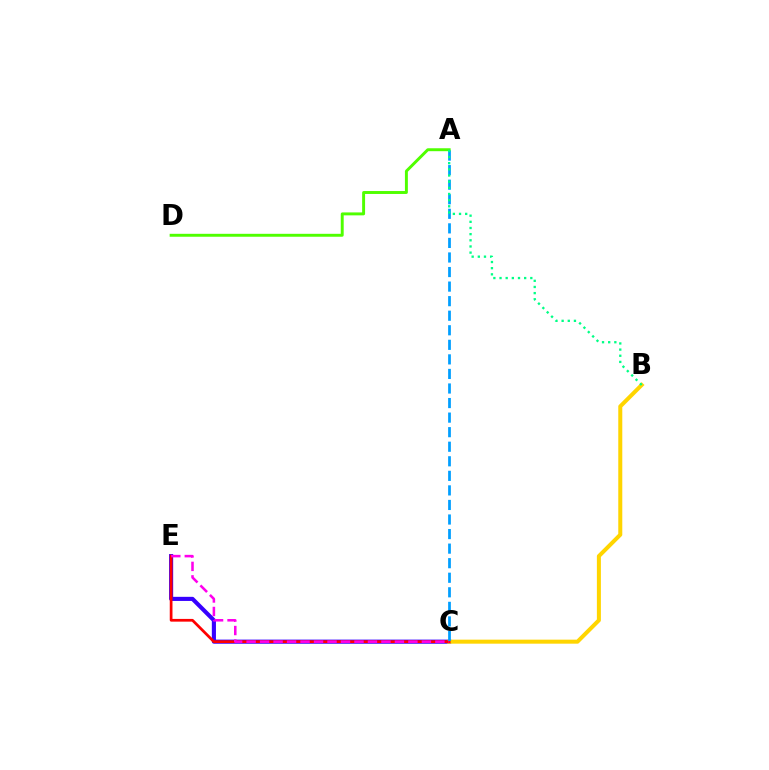{('C', 'E'): [{'color': '#3700ff', 'line_style': 'solid', 'thickness': 2.96}, {'color': '#ff0000', 'line_style': 'solid', 'thickness': 1.97}, {'color': '#ff00ed', 'line_style': 'dashed', 'thickness': 1.83}], ('A', 'D'): [{'color': '#4fff00', 'line_style': 'solid', 'thickness': 2.11}], ('B', 'C'): [{'color': '#ffd500', 'line_style': 'solid', 'thickness': 2.89}], ('A', 'C'): [{'color': '#009eff', 'line_style': 'dashed', 'thickness': 1.98}], ('A', 'B'): [{'color': '#00ff86', 'line_style': 'dotted', 'thickness': 1.67}]}